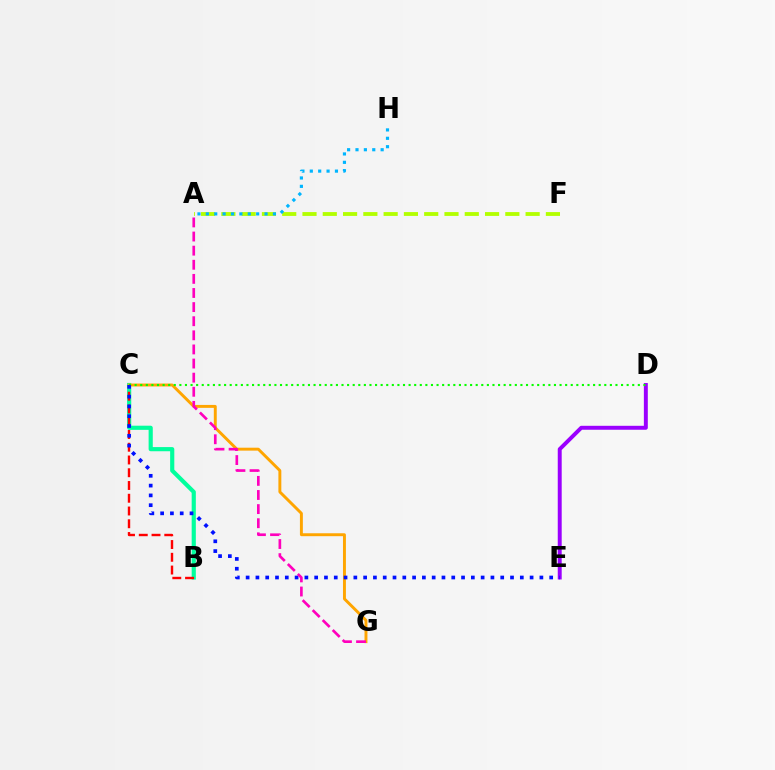{('B', 'C'): [{'color': '#00ff9d', 'line_style': 'solid', 'thickness': 2.99}, {'color': '#ff0000', 'line_style': 'dashed', 'thickness': 1.73}], ('D', 'E'): [{'color': '#9b00ff', 'line_style': 'solid', 'thickness': 2.84}], ('C', 'G'): [{'color': '#ffa500', 'line_style': 'solid', 'thickness': 2.11}], ('C', 'D'): [{'color': '#08ff00', 'line_style': 'dotted', 'thickness': 1.52}], ('A', 'F'): [{'color': '#b3ff00', 'line_style': 'dashed', 'thickness': 2.76}], ('C', 'E'): [{'color': '#0010ff', 'line_style': 'dotted', 'thickness': 2.66}], ('A', 'H'): [{'color': '#00b5ff', 'line_style': 'dotted', 'thickness': 2.28}], ('A', 'G'): [{'color': '#ff00bd', 'line_style': 'dashed', 'thickness': 1.92}]}